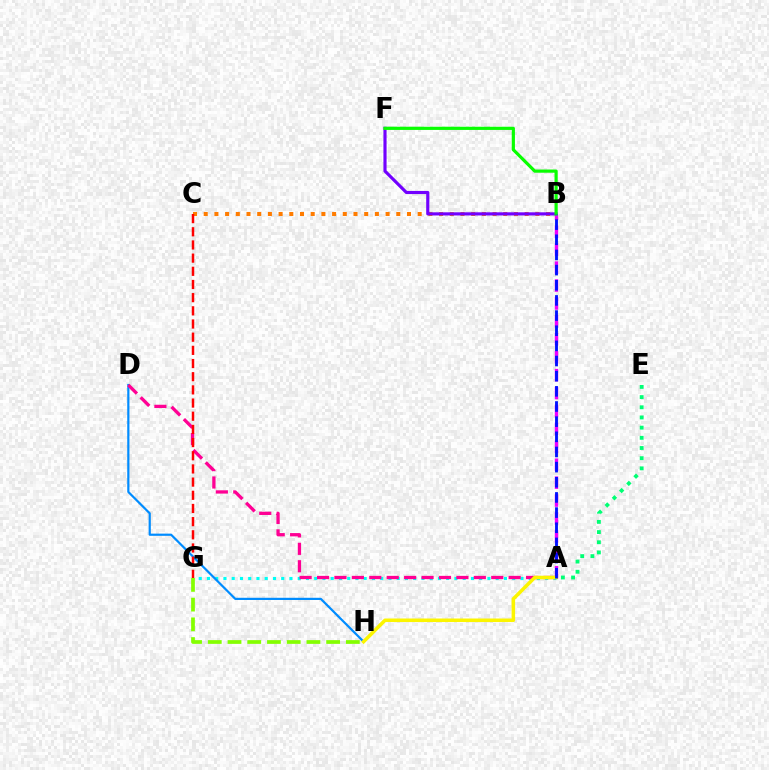{('A', 'G'): [{'color': '#00fff6', 'line_style': 'dotted', 'thickness': 2.24}], ('B', 'C'): [{'color': '#ff7c00', 'line_style': 'dotted', 'thickness': 2.91}], ('A', 'B'): [{'color': '#ee00ff', 'line_style': 'dashed', 'thickness': 2.43}, {'color': '#0010ff', 'line_style': 'dashed', 'thickness': 2.06}], ('B', 'F'): [{'color': '#7200ff', 'line_style': 'solid', 'thickness': 2.27}, {'color': '#08ff00', 'line_style': 'solid', 'thickness': 2.3}], ('D', 'H'): [{'color': '#008cff', 'line_style': 'solid', 'thickness': 1.58}], ('A', 'E'): [{'color': '#00ff74', 'line_style': 'dotted', 'thickness': 2.77}], ('G', 'H'): [{'color': '#84ff00', 'line_style': 'dashed', 'thickness': 2.68}], ('A', 'D'): [{'color': '#ff0094', 'line_style': 'dashed', 'thickness': 2.37}], ('A', 'H'): [{'color': '#fcf500', 'line_style': 'solid', 'thickness': 2.56}], ('C', 'G'): [{'color': '#ff0000', 'line_style': 'dashed', 'thickness': 1.79}]}